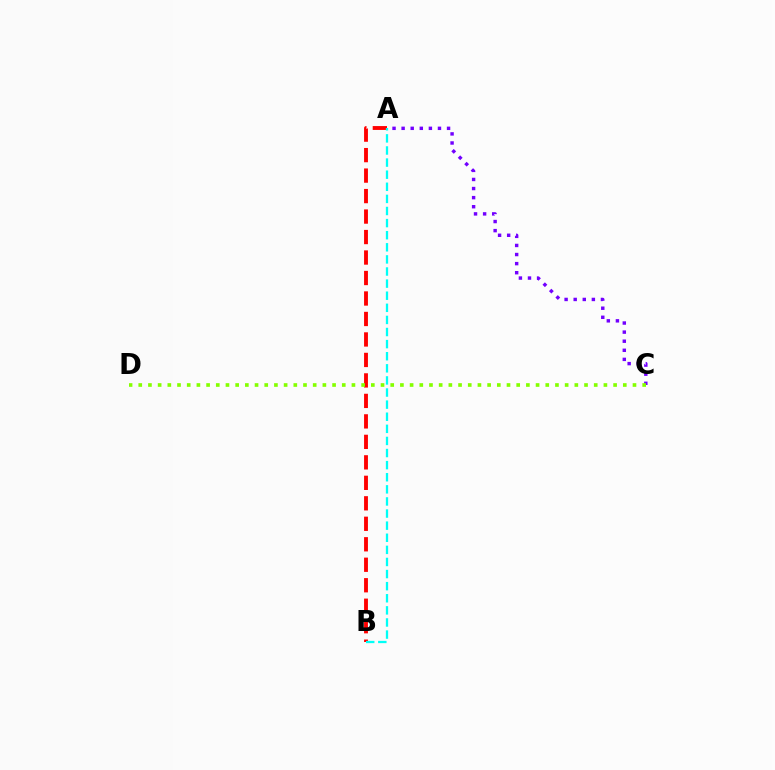{('A', 'C'): [{'color': '#7200ff', 'line_style': 'dotted', 'thickness': 2.47}], ('A', 'B'): [{'color': '#ff0000', 'line_style': 'dashed', 'thickness': 2.78}, {'color': '#00fff6', 'line_style': 'dashed', 'thickness': 1.64}], ('C', 'D'): [{'color': '#84ff00', 'line_style': 'dotted', 'thickness': 2.63}]}